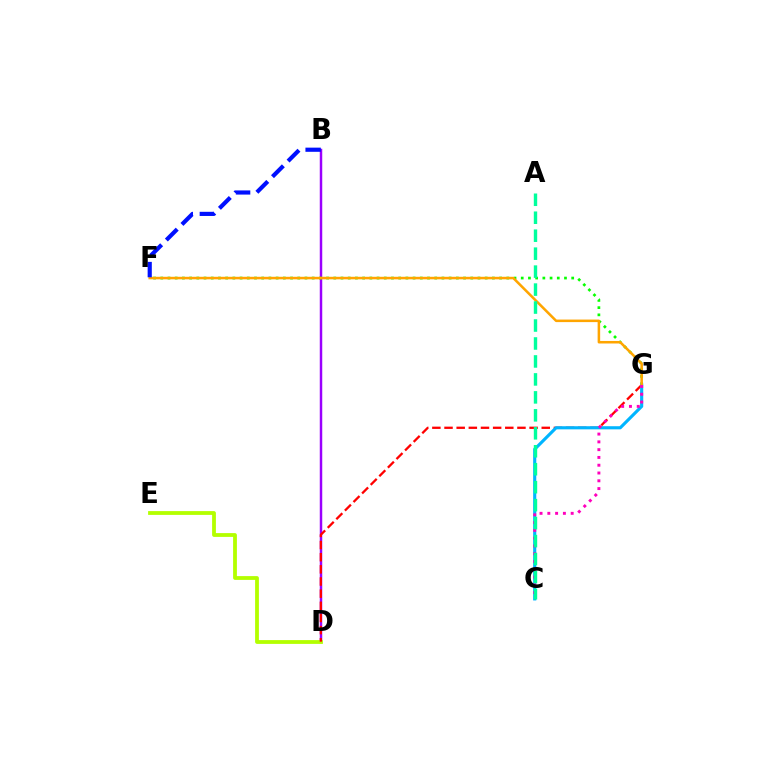{('B', 'D'): [{'color': '#9b00ff', 'line_style': 'solid', 'thickness': 1.78}], ('D', 'E'): [{'color': '#b3ff00', 'line_style': 'solid', 'thickness': 2.73}], ('F', 'G'): [{'color': '#08ff00', 'line_style': 'dotted', 'thickness': 1.96}, {'color': '#ffa500', 'line_style': 'solid', 'thickness': 1.82}], ('D', 'G'): [{'color': '#ff0000', 'line_style': 'dashed', 'thickness': 1.65}], ('C', 'G'): [{'color': '#00b5ff', 'line_style': 'solid', 'thickness': 2.25}, {'color': '#ff00bd', 'line_style': 'dotted', 'thickness': 2.12}], ('B', 'F'): [{'color': '#0010ff', 'line_style': 'dashed', 'thickness': 3.0}], ('A', 'C'): [{'color': '#00ff9d', 'line_style': 'dashed', 'thickness': 2.44}]}